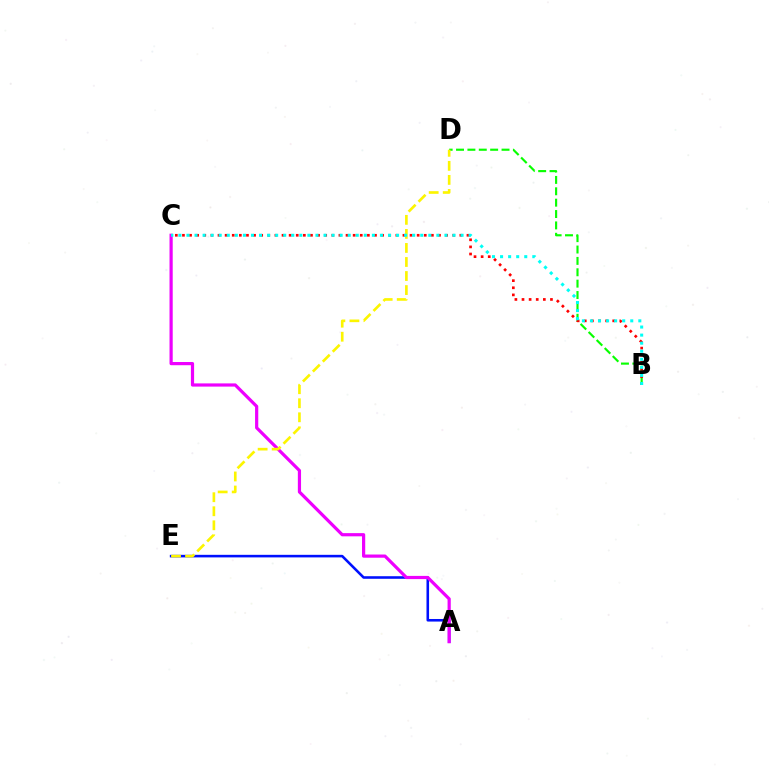{('A', 'E'): [{'color': '#0010ff', 'line_style': 'solid', 'thickness': 1.86}], ('B', 'D'): [{'color': '#08ff00', 'line_style': 'dashed', 'thickness': 1.55}], ('A', 'C'): [{'color': '#ee00ff', 'line_style': 'solid', 'thickness': 2.3}], ('B', 'C'): [{'color': '#ff0000', 'line_style': 'dotted', 'thickness': 1.93}, {'color': '#00fff6', 'line_style': 'dotted', 'thickness': 2.19}], ('D', 'E'): [{'color': '#fcf500', 'line_style': 'dashed', 'thickness': 1.91}]}